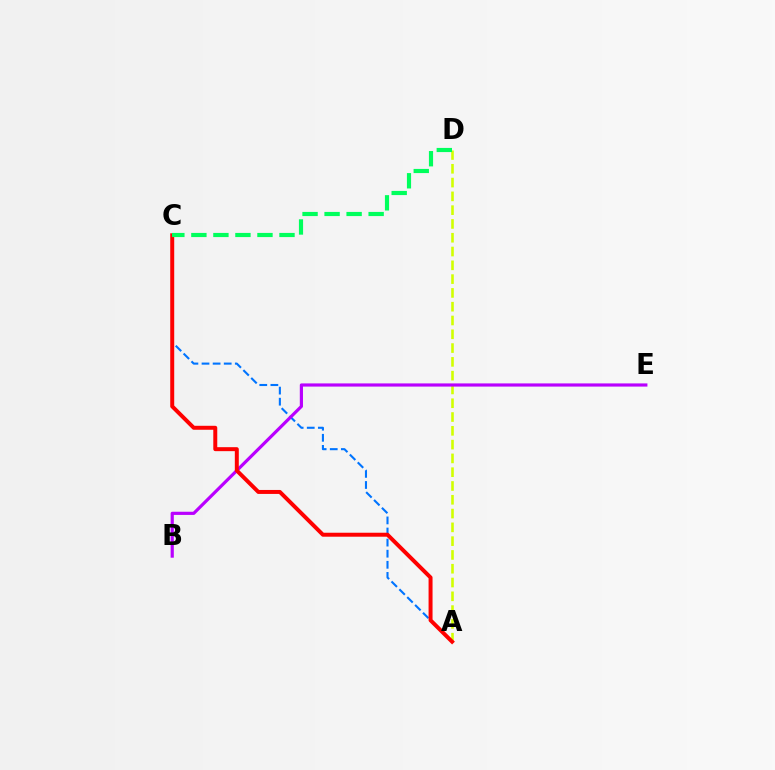{('A', 'D'): [{'color': '#d1ff00', 'line_style': 'dashed', 'thickness': 1.87}], ('A', 'C'): [{'color': '#0074ff', 'line_style': 'dashed', 'thickness': 1.51}, {'color': '#ff0000', 'line_style': 'solid', 'thickness': 2.86}], ('B', 'E'): [{'color': '#b900ff', 'line_style': 'solid', 'thickness': 2.29}], ('C', 'D'): [{'color': '#00ff5c', 'line_style': 'dashed', 'thickness': 2.99}]}